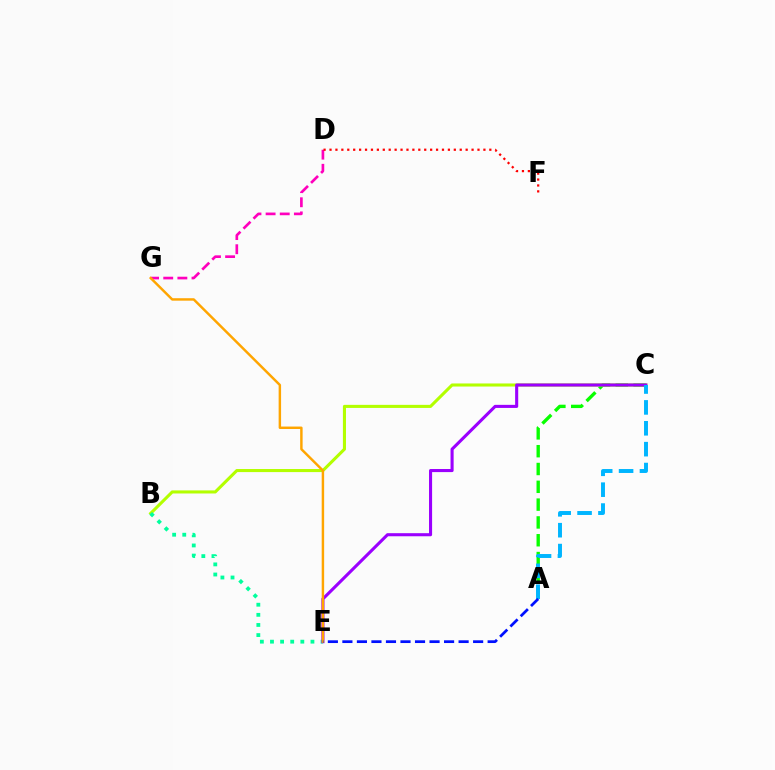{('D', 'G'): [{'color': '#ff00bd', 'line_style': 'dashed', 'thickness': 1.92}], ('A', 'C'): [{'color': '#08ff00', 'line_style': 'dashed', 'thickness': 2.42}, {'color': '#00b5ff', 'line_style': 'dashed', 'thickness': 2.84}], ('B', 'C'): [{'color': '#b3ff00', 'line_style': 'solid', 'thickness': 2.21}], ('D', 'F'): [{'color': '#ff0000', 'line_style': 'dotted', 'thickness': 1.61}], ('B', 'E'): [{'color': '#00ff9d', 'line_style': 'dotted', 'thickness': 2.75}], ('C', 'E'): [{'color': '#9b00ff', 'line_style': 'solid', 'thickness': 2.22}], ('E', 'G'): [{'color': '#ffa500', 'line_style': 'solid', 'thickness': 1.77}], ('A', 'E'): [{'color': '#0010ff', 'line_style': 'dashed', 'thickness': 1.97}]}